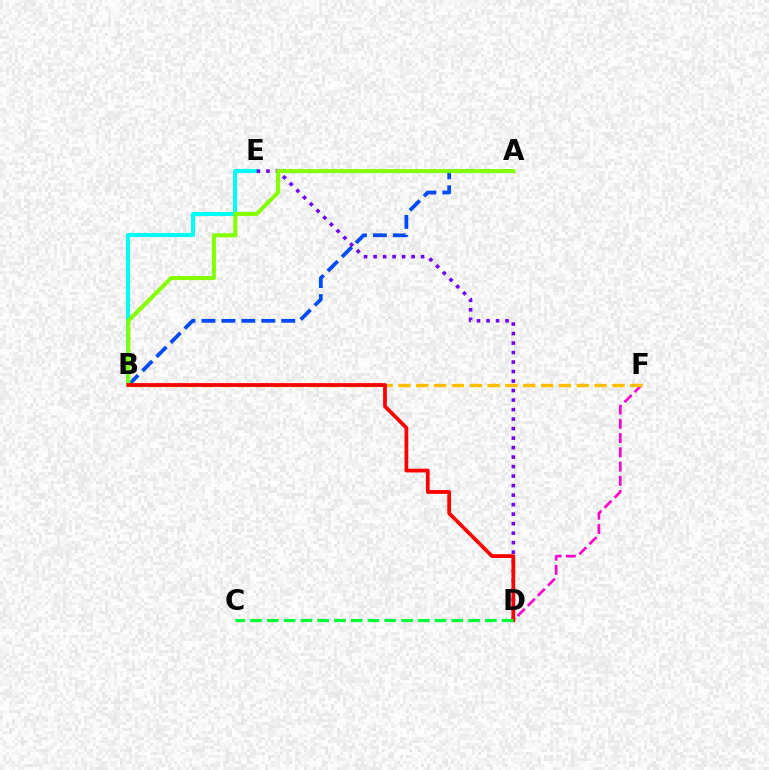{('B', 'E'): [{'color': '#00fff6', 'line_style': 'solid', 'thickness': 2.93}], ('A', 'B'): [{'color': '#004bff', 'line_style': 'dashed', 'thickness': 2.71}, {'color': '#84ff00', 'line_style': 'solid', 'thickness': 2.91}], ('D', 'F'): [{'color': '#ff00cf', 'line_style': 'dashed', 'thickness': 1.93}], ('D', 'E'): [{'color': '#7200ff', 'line_style': 'dotted', 'thickness': 2.58}], ('B', 'F'): [{'color': '#ffbd00', 'line_style': 'dashed', 'thickness': 2.42}], ('B', 'D'): [{'color': '#ff0000', 'line_style': 'solid', 'thickness': 2.7}], ('C', 'D'): [{'color': '#00ff39', 'line_style': 'dashed', 'thickness': 2.28}]}